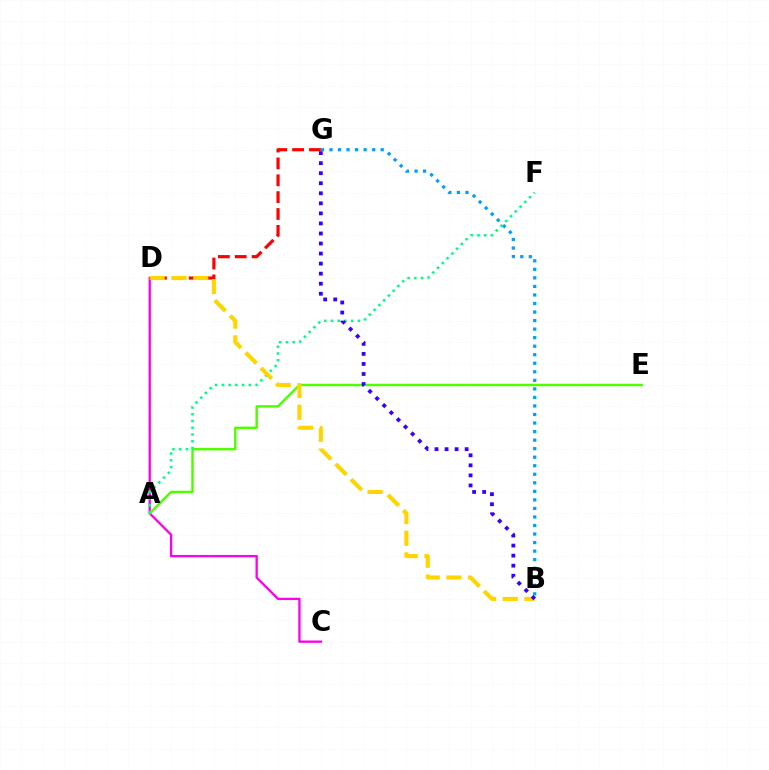{('B', 'G'): [{'color': '#009eff', 'line_style': 'dotted', 'thickness': 2.32}, {'color': '#3700ff', 'line_style': 'dotted', 'thickness': 2.73}], ('C', 'D'): [{'color': '#ff00ed', 'line_style': 'solid', 'thickness': 1.67}], ('A', 'E'): [{'color': '#4fff00', 'line_style': 'solid', 'thickness': 1.76}], ('D', 'G'): [{'color': '#ff0000', 'line_style': 'dashed', 'thickness': 2.29}], ('A', 'F'): [{'color': '#00ff86', 'line_style': 'dotted', 'thickness': 1.83}], ('B', 'D'): [{'color': '#ffd500', 'line_style': 'dashed', 'thickness': 2.95}]}